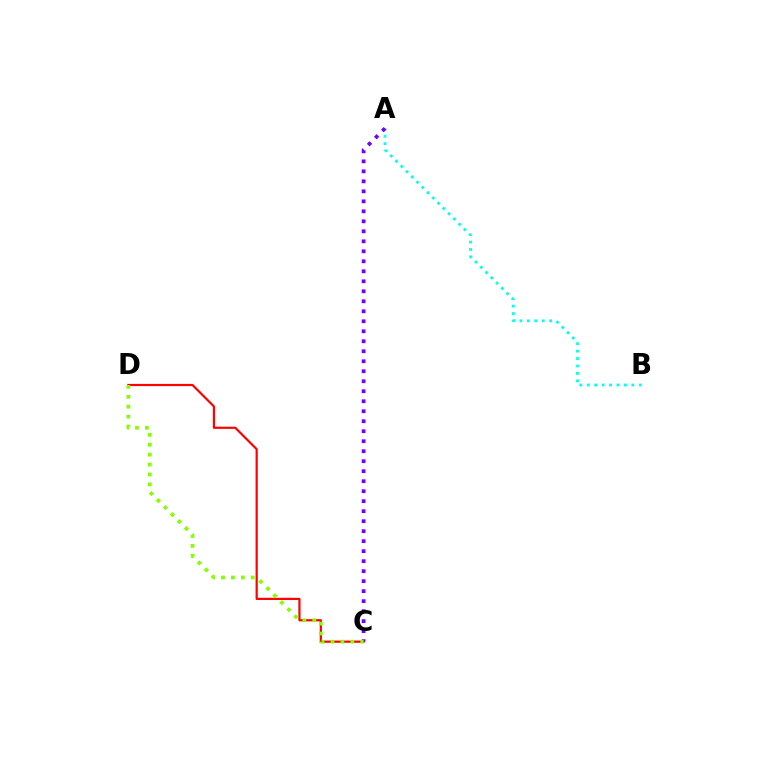{('C', 'D'): [{'color': '#ff0000', 'line_style': 'solid', 'thickness': 1.58}, {'color': '#84ff00', 'line_style': 'dotted', 'thickness': 2.69}], ('A', 'B'): [{'color': '#00fff6', 'line_style': 'dotted', 'thickness': 2.02}], ('A', 'C'): [{'color': '#7200ff', 'line_style': 'dotted', 'thickness': 2.72}]}